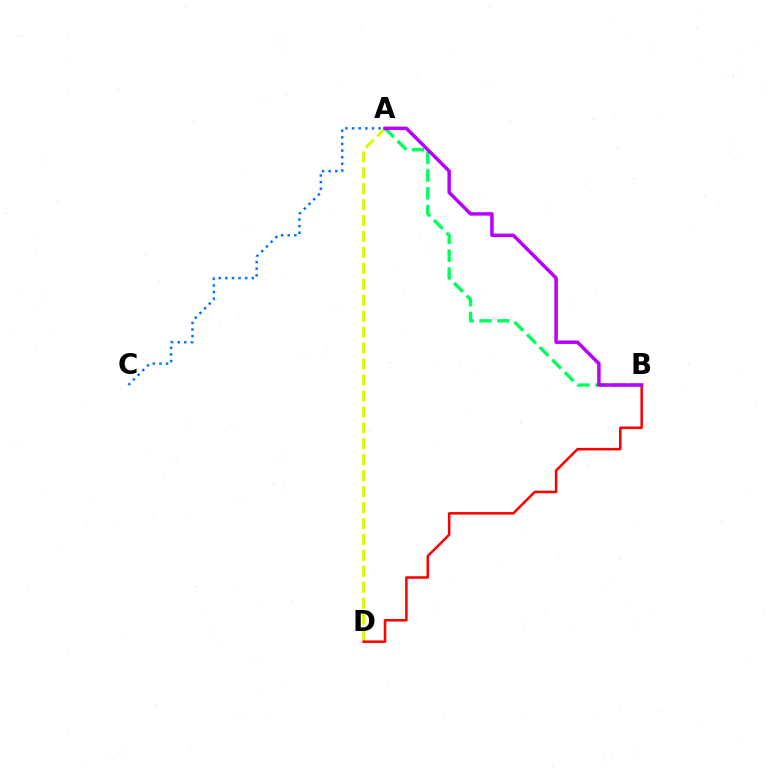{('A', 'D'): [{'color': '#d1ff00', 'line_style': 'dashed', 'thickness': 2.16}], ('B', 'D'): [{'color': '#ff0000', 'line_style': 'solid', 'thickness': 1.82}], ('A', 'B'): [{'color': '#00ff5c', 'line_style': 'dashed', 'thickness': 2.42}, {'color': '#b900ff', 'line_style': 'solid', 'thickness': 2.5}], ('A', 'C'): [{'color': '#0074ff', 'line_style': 'dotted', 'thickness': 1.8}]}